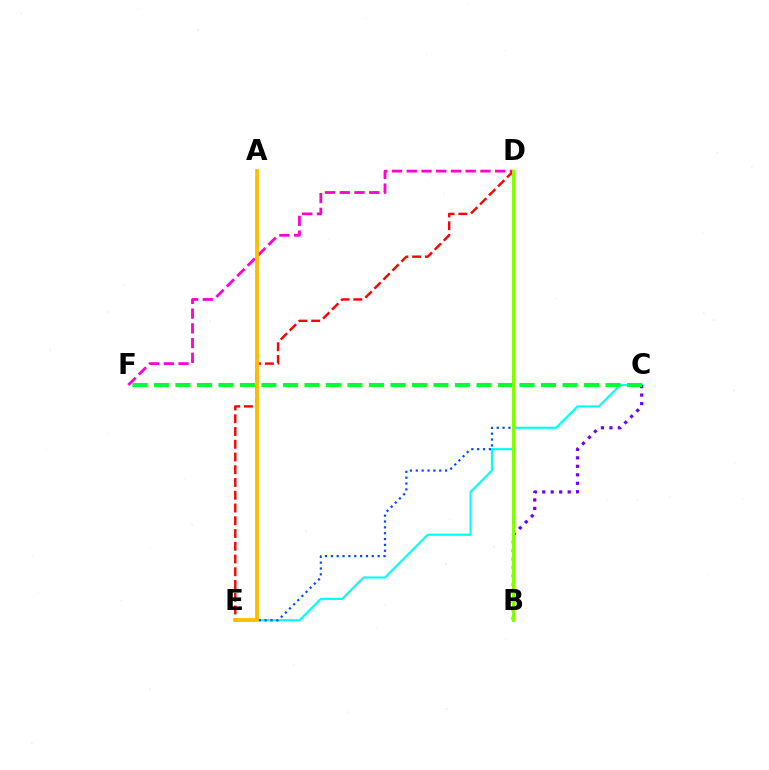{('C', 'E'): [{'color': '#00fff6', 'line_style': 'solid', 'thickness': 1.55}], ('D', 'F'): [{'color': '#ff00cf', 'line_style': 'dashed', 'thickness': 2.0}], ('D', 'E'): [{'color': '#004bff', 'line_style': 'dotted', 'thickness': 1.59}, {'color': '#ff0000', 'line_style': 'dashed', 'thickness': 1.73}], ('B', 'C'): [{'color': '#7200ff', 'line_style': 'dotted', 'thickness': 2.31}], ('C', 'F'): [{'color': '#00ff39', 'line_style': 'dashed', 'thickness': 2.92}], ('B', 'D'): [{'color': '#84ff00', 'line_style': 'solid', 'thickness': 2.17}], ('A', 'E'): [{'color': '#ffbd00', 'line_style': 'solid', 'thickness': 2.73}]}